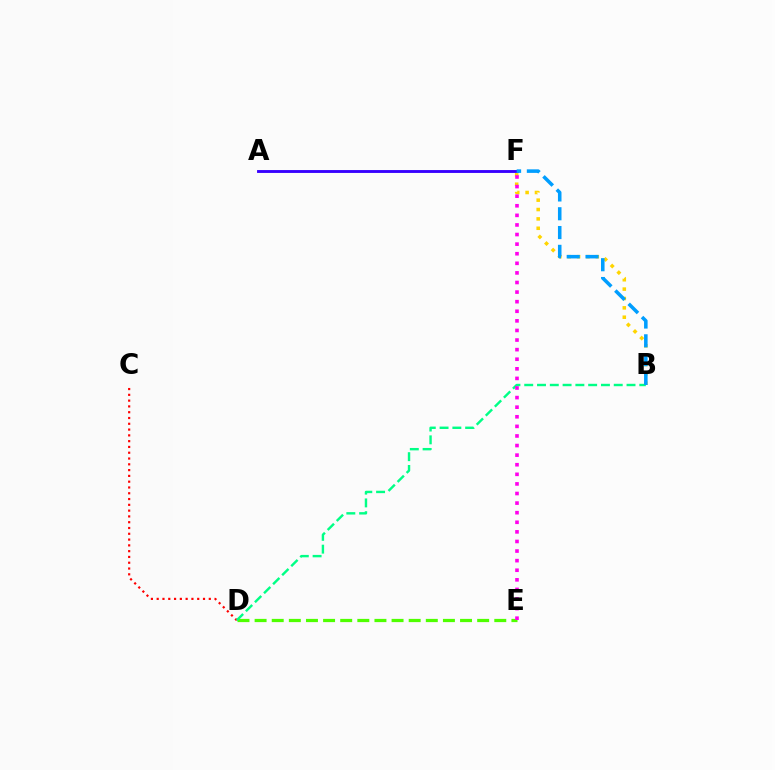{('A', 'F'): [{'color': '#3700ff', 'line_style': 'solid', 'thickness': 2.06}], ('B', 'F'): [{'color': '#ffd500', 'line_style': 'dotted', 'thickness': 2.55}, {'color': '#009eff', 'line_style': 'dashed', 'thickness': 2.55}], ('C', 'D'): [{'color': '#ff0000', 'line_style': 'dotted', 'thickness': 1.57}], ('D', 'E'): [{'color': '#4fff00', 'line_style': 'dashed', 'thickness': 2.33}], ('B', 'D'): [{'color': '#00ff86', 'line_style': 'dashed', 'thickness': 1.74}], ('E', 'F'): [{'color': '#ff00ed', 'line_style': 'dotted', 'thickness': 2.61}]}